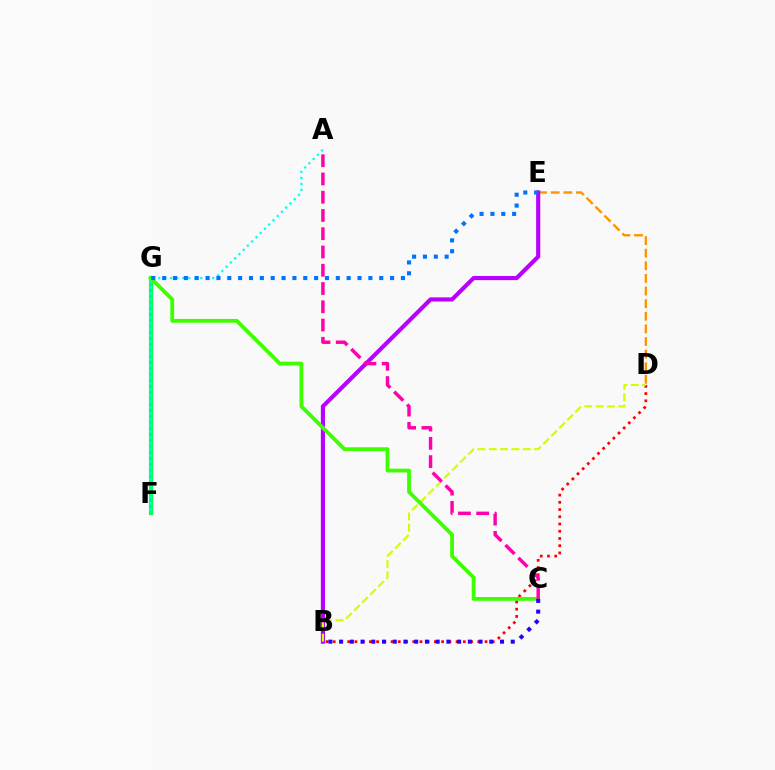{('D', 'E'): [{'color': '#ff9400', 'line_style': 'dashed', 'thickness': 1.71}], ('F', 'G'): [{'color': '#00ff5c', 'line_style': 'solid', 'thickness': 2.99}], ('B', 'E'): [{'color': '#b900ff', 'line_style': 'solid', 'thickness': 2.98}], ('B', 'D'): [{'color': '#ff0000', 'line_style': 'dotted', 'thickness': 1.96}, {'color': '#d1ff00', 'line_style': 'dashed', 'thickness': 1.54}], ('A', 'F'): [{'color': '#00fff6', 'line_style': 'dotted', 'thickness': 1.63}], ('C', 'G'): [{'color': '#3dff00', 'line_style': 'solid', 'thickness': 2.73}], ('B', 'C'): [{'color': '#2500ff', 'line_style': 'dotted', 'thickness': 2.91}], ('E', 'G'): [{'color': '#0074ff', 'line_style': 'dotted', 'thickness': 2.95}], ('A', 'C'): [{'color': '#ff00ac', 'line_style': 'dashed', 'thickness': 2.48}]}